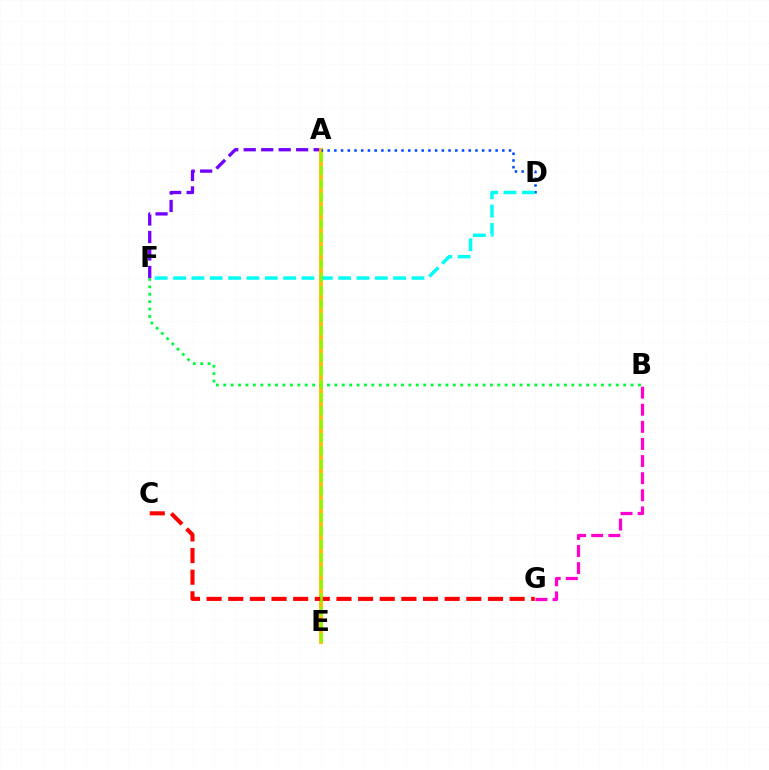{('A', 'F'): [{'color': '#7200ff', 'line_style': 'dashed', 'thickness': 2.37}], ('A', 'E'): [{'color': '#ffbd00', 'line_style': 'solid', 'thickness': 2.79}, {'color': '#84ff00', 'line_style': 'dashed', 'thickness': 1.81}], ('B', 'F'): [{'color': '#00ff39', 'line_style': 'dotted', 'thickness': 2.01}], ('A', 'D'): [{'color': '#004bff', 'line_style': 'dotted', 'thickness': 1.83}], ('B', 'G'): [{'color': '#ff00cf', 'line_style': 'dashed', 'thickness': 2.32}], ('D', 'F'): [{'color': '#00fff6', 'line_style': 'dashed', 'thickness': 2.49}], ('C', 'G'): [{'color': '#ff0000', 'line_style': 'dashed', 'thickness': 2.94}]}